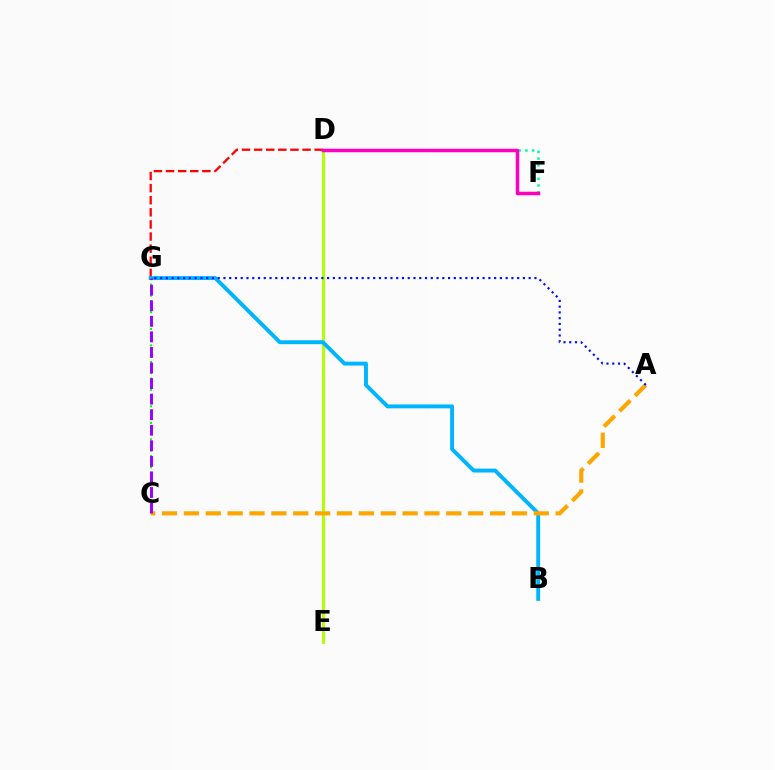{('D', 'G'): [{'color': '#ff0000', 'line_style': 'dashed', 'thickness': 1.65}], ('D', 'E'): [{'color': '#b3ff00', 'line_style': 'solid', 'thickness': 2.13}], ('B', 'G'): [{'color': '#00b5ff', 'line_style': 'solid', 'thickness': 2.81}], ('D', 'F'): [{'color': '#00ff9d', 'line_style': 'dotted', 'thickness': 1.83}, {'color': '#ff00bd', 'line_style': 'solid', 'thickness': 2.52}], ('A', 'C'): [{'color': '#ffa500', 'line_style': 'dashed', 'thickness': 2.97}], ('A', 'G'): [{'color': '#0010ff', 'line_style': 'dotted', 'thickness': 1.56}], ('C', 'G'): [{'color': '#08ff00', 'line_style': 'dotted', 'thickness': 1.5}, {'color': '#9b00ff', 'line_style': 'dashed', 'thickness': 2.11}]}